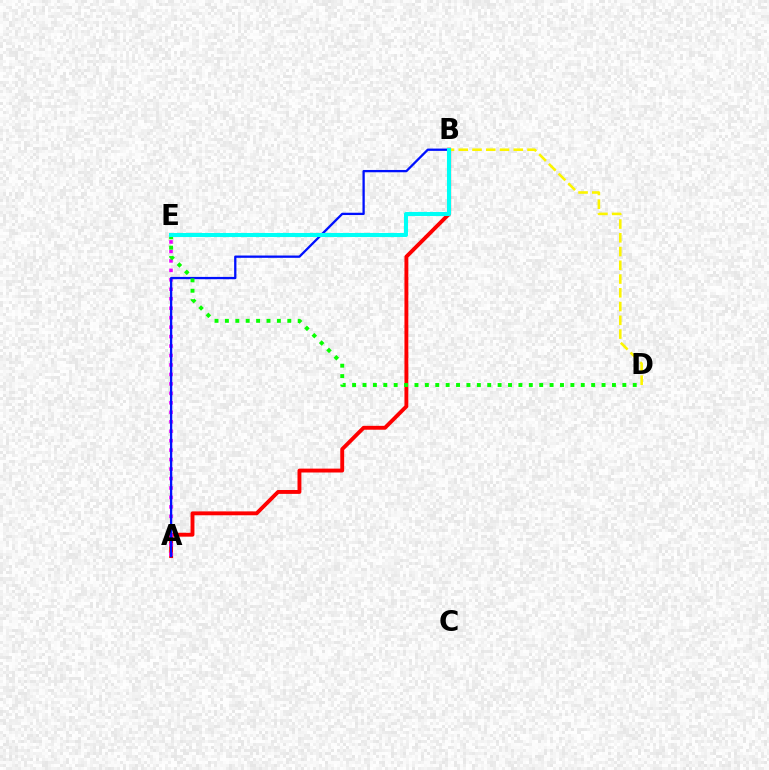{('A', 'B'): [{'color': '#ff0000', 'line_style': 'solid', 'thickness': 2.79}, {'color': '#0010ff', 'line_style': 'solid', 'thickness': 1.65}], ('A', 'E'): [{'color': '#ee00ff', 'line_style': 'dotted', 'thickness': 2.57}], ('B', 'D'): [{'color': '#fcf500', 'line_style': 'dashed', 'thickness': 1.87}], ('D', 'E'): [{'color': '#08ff00', 'line_style': 'dotted', 'thickness': 2.82}], ('B', 'E'): [{'color': '#00fff6', 'line_style': 'solid', 'thickness': 2.92}]}